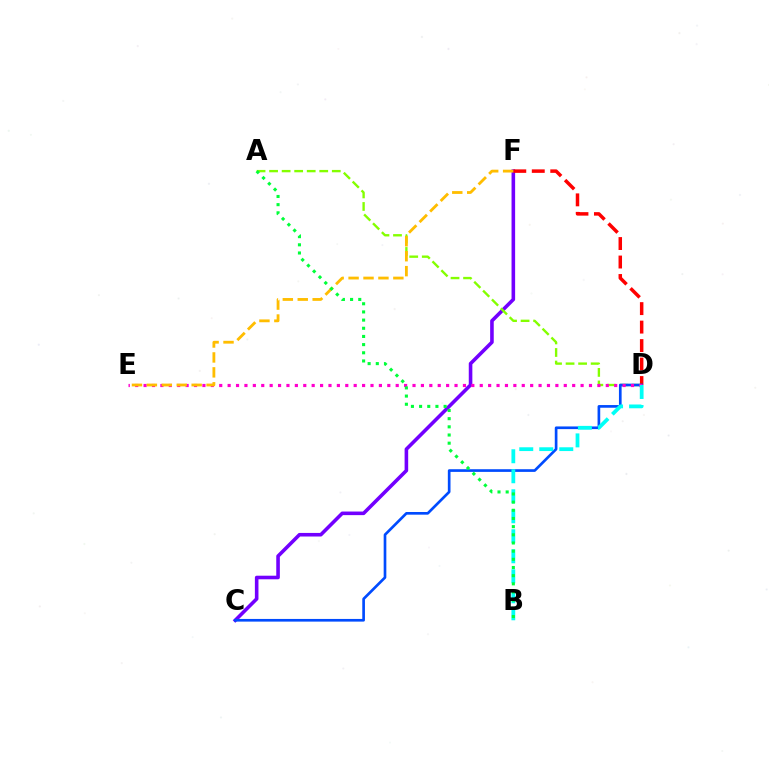{('C', 'F'): [{'color': '#7200ff', 'line_style': 'solid', 'thickness': 2.58}], ('D', 'F'): [{'color': '#ff0000', 'line_style': 'dashed', 'thickness': 2.51}], ('A', 'D'): [{'color': '#84ff00', 'line_style': 'dashed', 'thickness': 1.7}], ('C', 'D'): [{'color': '#004bff', 'line_style': 'solid', 'thickness': 1.92}], ('D', 'E'): [{'color': '#ff00cf', 'line_style': 'dotted', 'thickness': 2.28}], ('B', 'D'): [{'color': '#00fff6', 'line_style': 'dashed', 'thickness': 2.72}], ('E', 'F'): [{'color': '#ffbd00', 'line_style': 'dashed', 'thickness': 2.03}], ('A', 'B'): [{'color': '#00ff39', 'line_style': 'dotted', 'thickness': 2.22}]}